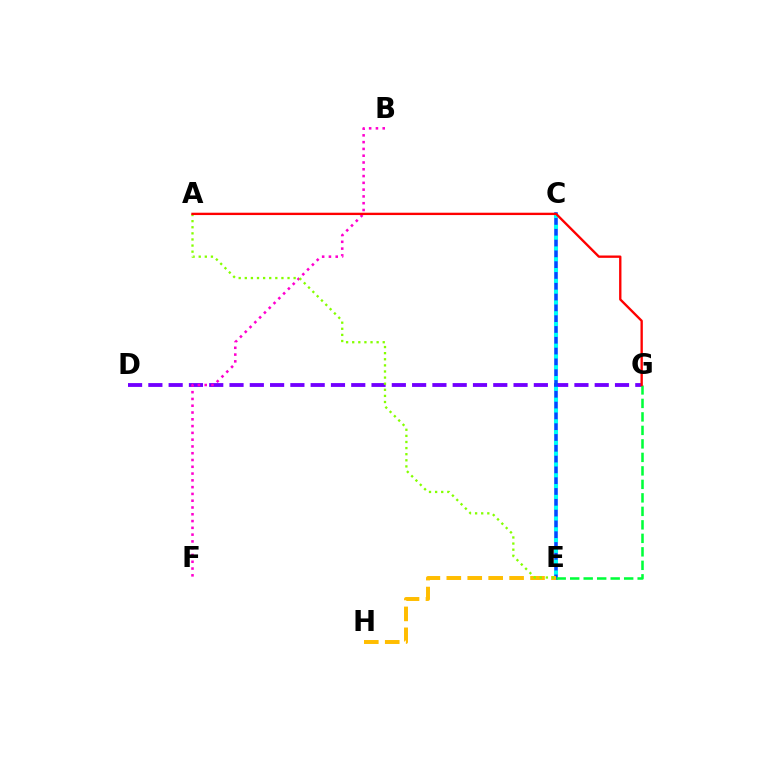{('D', 'G'): [{'color': '#7200ff', 'line_style': 'dashed', 'thickness': 2.76}], ('C', 'E'): [{'color': '#004bff', 'line_style': 'solid', 'thickness': 2.58}, {'color': '#00fff6', 'line_style': 'dotted', 'thickness': 2.93}], ('E', 'G'): [{'color': '#00ff39', 'line_style': 'dashed', 'thickness': 1.83}], ('B', 'F'): [{'color': '#ff00cf', 'line_style': 'dotted', 'thickness': 1.84}], ('E', 'H'): [{'color': '#ffbd00', 'line_style': 'dashed', 'thickness': 2.84}], ('A', 'E'): [{'color': '#84ff00', 'line_style': 'dotted', 'thickness': 1.66}], ('A', 'G'): [{'color': '#ff0000', 'line_style': 'solid', 'thickness': 1.69}]}